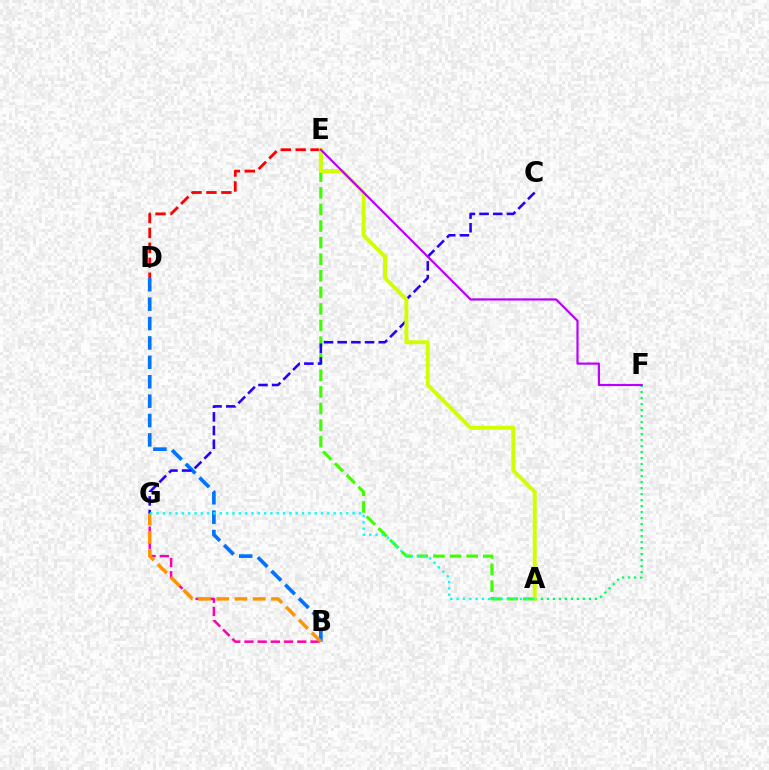{('A', 'E'): [{'color': '#3dff00', 'line_style': 'dashed', 'thickness': 2.25}, {'color': '#d1ff00', 'line_style': 'solid', 'thickness': 2.85}], ('B', 'D'): [{'color': '#0074ff', 'line_style': 'dashed', 'thickness': 2.63}], ('B', 'G'): [{'color': '#ff00ac', 'line_style': 'dashed', 'thickness': 1.79}, {'color': '#ff9400', 'line_style': 'dashed', 'thickness': 2.48}], ('A', 'F'): [{'color': '#00ff5c', 'line_style': 'dotted', 'thickness': 1.63}], ('D', 'E'): [{'color': '#ff0000', 'line_style': 'dashed', 'thickness': 2.03}], ('C', 'G'): [{'color': '#2500ff', 'line_style': 'dashed', 'thickness': 1.86}], ('E', 'F'): [{'color': '#b900ff', 'line_style': 'solid', 'thickness': 1.57}], ('A', 'G'): [{'color': '#00fff6', 'line_style': 'dotted', 'thickness': 1.72}]}